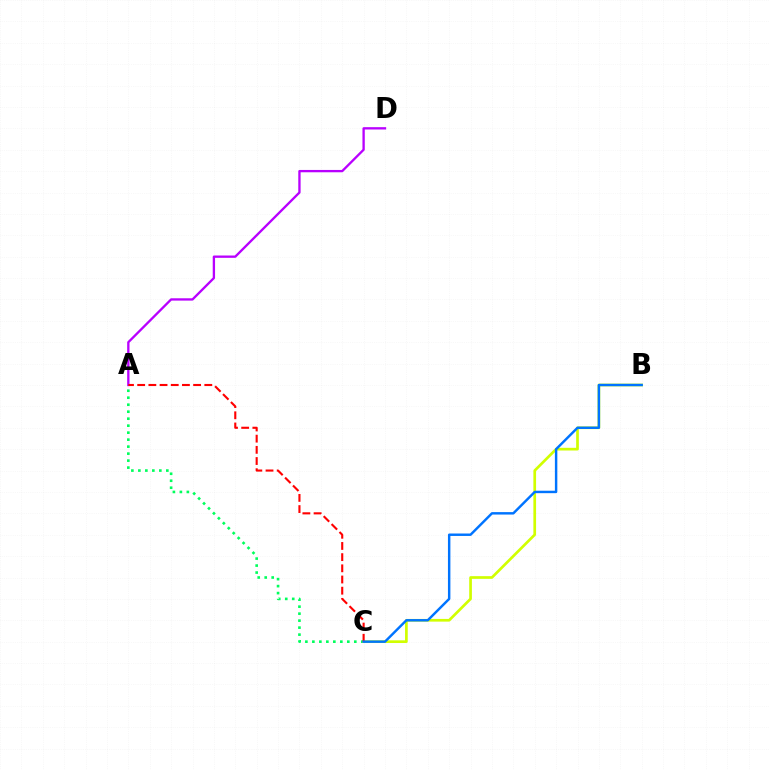{('A', 'C'): [{'color': '#00ff5c', 'line_style': 'dotted', 'thickness': 1.9}, {'color': '#ff0000', 'line_style': 'dashed', 'thickness': 1.52}], ('A', 'D'): [{'color': '#b900ff', 'line_style': 'solid', 'thickness': 1.67}], ('B', 'C'): [{'color': '#d1ff00', 'line_style': 'solid', 'thickness': 1.94}, {'color': '#0074ff', 'line_style': 'solid', 'thickness': 1.76}]}